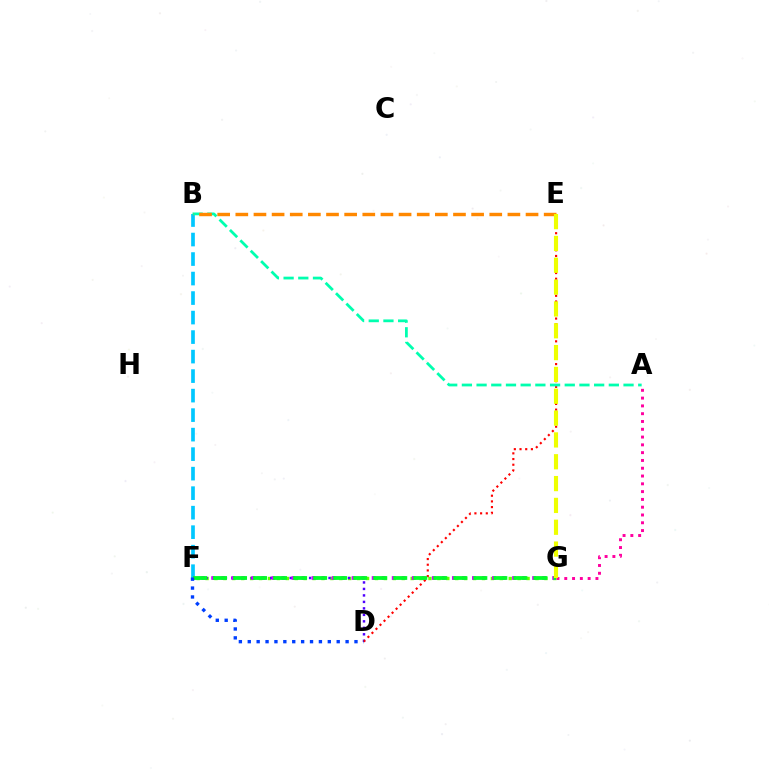{('F', 'G'): [{'color': '#66ff00', 'line_style': 'dotted', 'thickness': 2.42}, {'color': '#d600ff', 'line_style': 'dotted', 'thickness': 2.72}, {'color': '#00ff27', 'line_style': 'dashed', 'thickness': 2.72}], ('A', 'G'): [{'color': '#ff00a0', 'line_style': 'dotted', 'thickness': 2.12}], ('D', 'F'): [{'color': '#4f00ff', 'line_style': 'dotted', 'thickness': 1.76}, {'color': '#003fff', 'line_style': 'dotted', 'thickness': 2.42}], ('D', 'E'): [{'color': '#ff0000', 'line_style': 'dotted', 'thickness': 1.55}], ('B', 'F'): [{'color': '#00c7ff', 'line_style': 'dashed', 'thickness': 2.65}], ('A', 'B'): [{'color': '#00ffaf', 'line_style': 'dashed', 'thickness': 2.0}], ('B', 'E'): [{'color': '#ff8800', 'line_style': 'dashed', 'thickness': 2.46}], ('E', 'G'): [{'color': '#eeff00', 'line_style': 'dashed', 'thickness': 2.97}]}